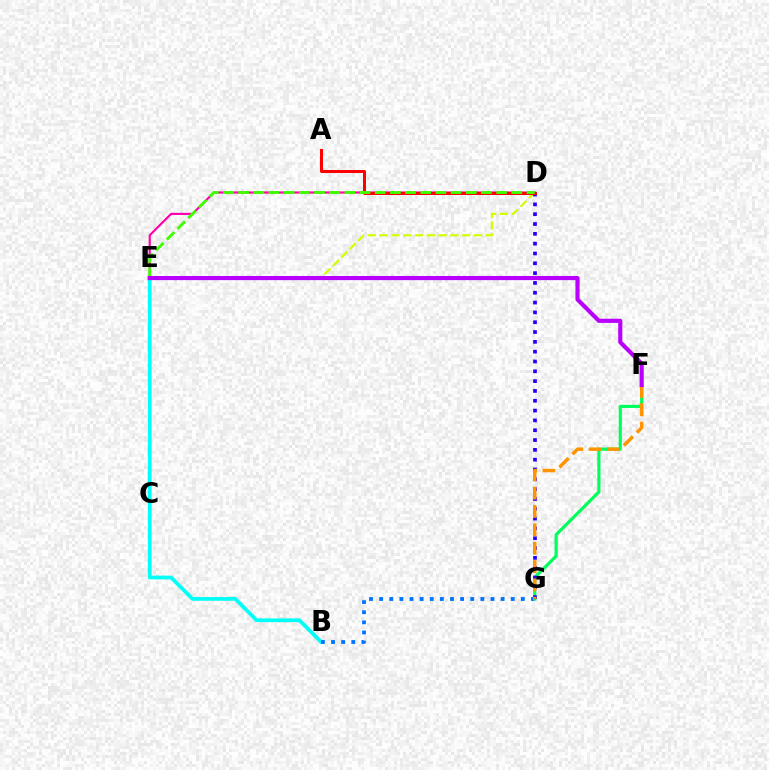{('D', 'E'): [{'color': '#ff00ac', 'line_style': 'solid', 'thickness': 1.56}, {'color': '#d1ff00', 'line_style': 'dashed', 'thickness': 1.61}, {'color': '#3dff00', 'line_style': 'dashed', 'thickness': 2.06}], ('B', 'E'): [{'color': '#00fff6', 'line_style': 'solid', 'thickness': 2.69}], ('B', 'G'): [{'color': '#0074ff', 'line_style': 'dotted', 'thickness': 2.75}], ('F', 'G'): [{'color': '#00ff5c', 'line_style': 'solid', 'thickness': 2.28}, {'color': '#ff9400', 'line_style': 'dashed', 'thickness': 2.49}], ('D', 'G'): [{'color': '#2500ff', 'line_style': 'dotted', 'thickness': 2.67}], ('A', 'D'): [{'color': '#ff0000', 'line_style': 'solid', 'thickness': 2.16}], ('E', 'F'): [{'color': '#b900ff', 'line_style': 'solid', 'thickness': 2.98}]}